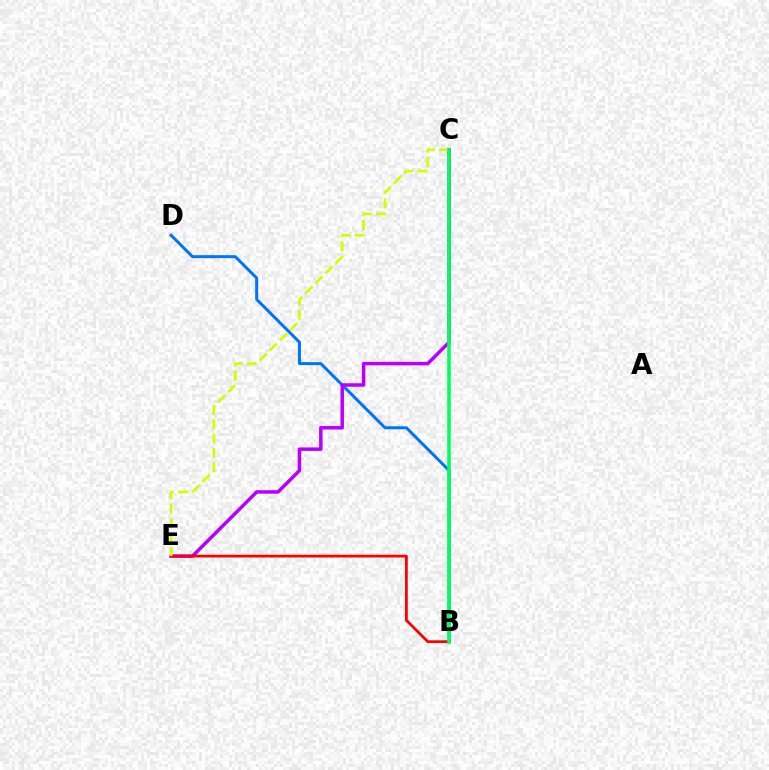{('B', 'D'): [{'color': '#0074ff', 'line_style': 'solid', 'thickness': 2.16}], ('C', 'E'): [{'color': '#b900ff', 'line_style': 'solid', 'thickness': 2.52}, {'color': '#d1ff00', 'line_style': 'dashed', 'thickness': 1.95}], ('B', 'E'): [{'color': '#ff0000', 'line_style': 'solid', 'thickness': 1.99}], ('B', 'C'): [{'color': '#00ff5c', 'line_style': 'solid', 'thickness': 2.55}]}